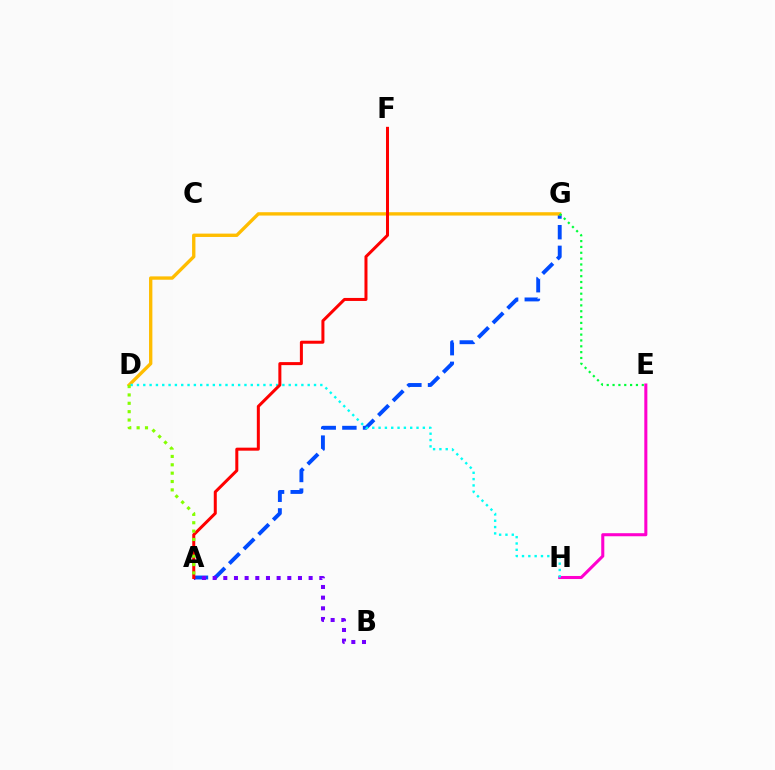{('A', 'G'): [{'color': '#004bff', 'line_style': 'dashed', 'thickness': 2.81}], ('A', 'B'): [{'color': '#7200ff', 'line_style': 'dotted', 'thickness': 2.9}], ('E', 'H'): [{'color': '#ff00cf', 'line_style': 'solid', 'thickness': 2.2}], ('D', 'G'): [{'color': '#ffbd00', 'line_style': 'solid', 'thickness': 2.41}], ('D', 'H'): [{'color': '#00fff6', 'line_style': 'dotted', 'thickness': 1.72}], ('A', 'F'): [{'color': '#ff0000', 'line_style': 'solid', 'thickness': 2.17}], ('E', 'G'): [{'color': '#00ff39', 'line_style': 'dotted', 'thickness': 1.59}], ('A', 'D'): [{'color': '#84ff00', 'line_style': 'dotted', 'thickness': 2.27}]}